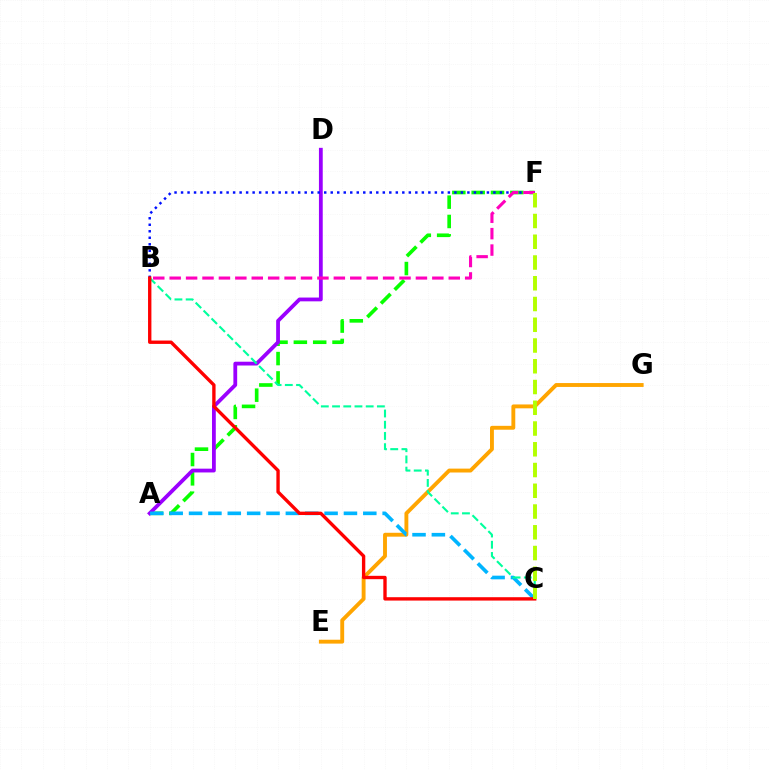{('A', 'F'): [{'color': '#08ff00', 'line_style': 'dashed', 'thickness': 2.63}], ('E', 'G'): [{'color': '#ffa500', 'line_style': 'solid', 'thickness': 2.79}], ('A', 'D'): [{'color': '#9b00ff', 'line_style': 'solid', 'thickness': 2.73}], ('B', 'F'): [{'color': '#0010ff', 'line_style': 'dotted', 'thickness': 1.77}, {'color': '#ff00bd', 'line_style': 'dashed', 'thickness': 2.23}], ('A', 'C'): [{'color': '#00b5ff', 'line_style': 'dashed', 'thickness': 2.63}], ('B', 'C'): [{'color': '#00ff9d', 'line_style': 'dashed', 'thickness': 1.52}, {'color': '#ff0000', 'line_style': 'solid', 'thickness': 2.42}], ('C', 'F'): [{'color': '#b3ff00', 'line_style': 'dashed', 'thickness': 2.82}]}